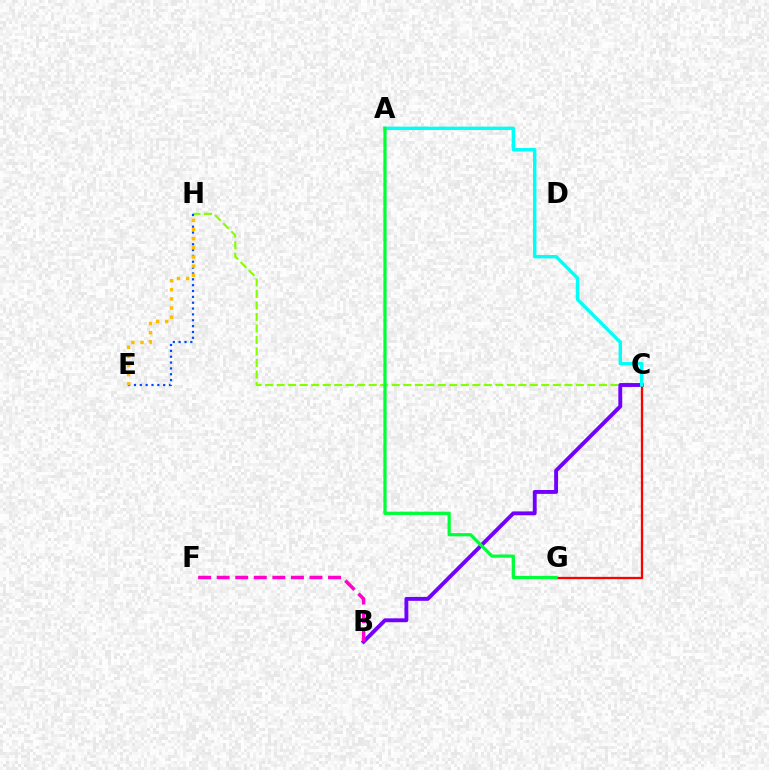{('C', 'H'): [{'color': '#84ff00', 'line_style': 'dashed', 'thickness': 1.56}], ('B', 'C'): [{'color': '#7200ff', 'line_style': 'solid', 'thickness': 2.8}], ('C', 'G'): [{'color': '#ff0000', 'line_style': 'solid', 'thickness': 1.66}], ('E', 'H'): [{'color': '#004bff', 'line_style': 'dotted', 'thickness': 1.59}, {'color': '#ffbd00', 'line_style': 'dotted', 'thickness': 2.48}], ('B', 'F'): [{'color': '#ff00cf', 'line_style': 'dashed', 'thickness': 2.52}], ('A', 'C'): [{'color': '#00fff6', 'line_style': 'solid', 'thickness': 2.45}], ('A', 'G'): [{'color': '#00ff39', 'line_style': 'solid', 'thickness': 2.34}]}